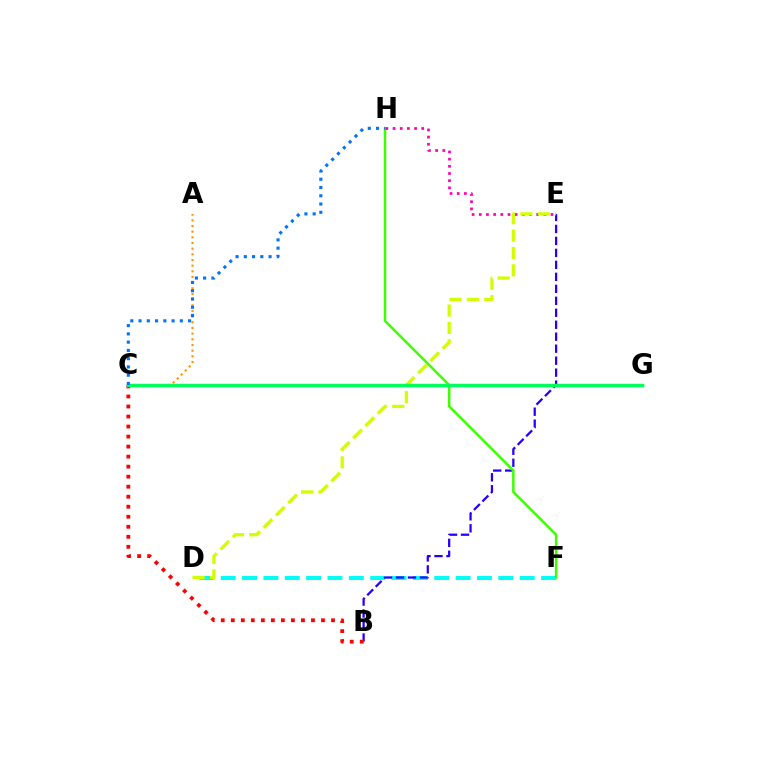{('D', 'F'): [{'color': '#00fff6', 'line_style': 'dashed', 'thickness': 2.9}], ('C', 'G'): [{'color': '#b900ff', 'line_style': 'dotted', 'thickness': 1.86}, {'color': '#00ff5c', 'line_style': 'solid', 'thickness': 2.49}], ('B', 'E'): [{'color': '#2500ff', 'line_style': 'dashed', 'thickness': 1.63}], ('F', 'H'): [{'color': '#3dff00', 'line_style': 'solid', 'thickness': 1.8}], ('E', 'H'): [{'color': '#ff00ac', 'line_style': 'dotted', 'thickness': 1.95}], ('A', 'C'): [{'color': '#ff9400', 'line_style': 'dotted', 'thickness': 1.54}], ('D', 'E'): [{'color': '#d1ff00', 'line_style': 'dashed', 'thickness': 2.36}], ('B', 'C'): [{'color': '#ff0000', 'line_style': 'dotted', 'thickness': 2.72}], ('C', 'H'): [{'color': '#0074ff', 'line_style': 'dotted', 'thickness': 2.24}]}